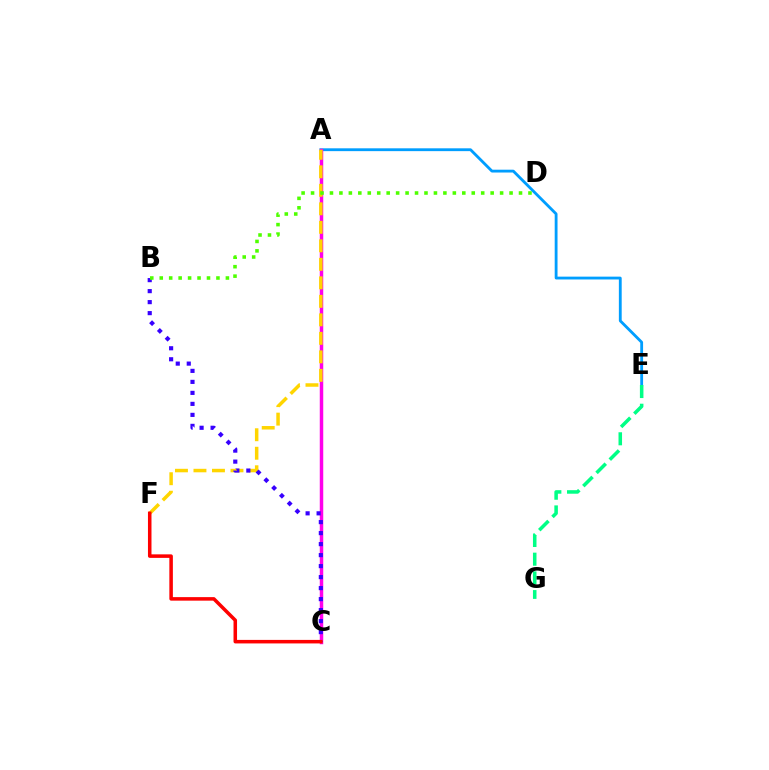{('A', 'E'): [{'color': '#009eff', 'line_style': 'solid', 'thickness': 2.04}], ('A', 'C'): [{'color': '#ff00ed', 'line_style': 'solid', 'thickness': 2.5}], ('E', 'G'): [{'color': '#00ff86', 'line_style': 'dashed', 'thickness': 2.54}], ('A', 'F'): [{'color': '#ffd500', 'line_style': 'dashed', 'thickness': 2.51}], ('B', 'C'): [{'color': '#3700ff', 'line_style': 'dotted', 'thickness': 2.99}], ('B', 'D'): [{'color': '#4fff00', 'line_style': 'dotted', 'thickness': 2.57}], ('C', 'F'): [{'color': '#ff0000', 'line_style': 'solid', 'thickness': 2.54}]}